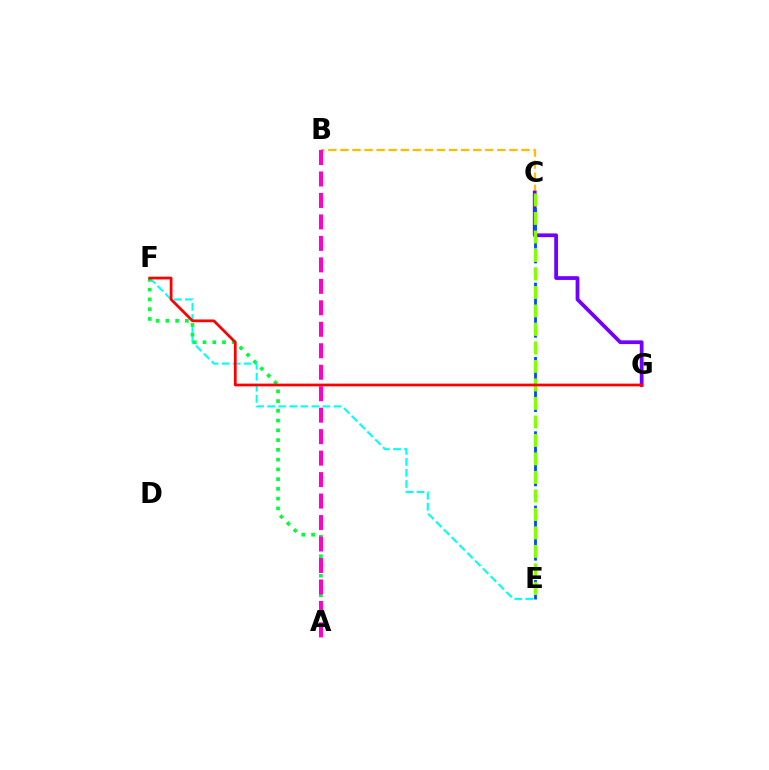{('E', 'F'): [{'color': '#00fff6', 'line_style': 'dashed', 'thickness': 1.5}], ('B', 'C'): [{'color': '#ffbd00', 'line_style': 'dashed', 'thickness': 1.64}], ('A', 'F'): [{'color': '#00ff39', 'line_style': 'dotted', 'thickness': 2.65}], ('C', 'G'): [{'color': '#7200ff', 'line_style': 'solid', 'thickness': 2.7}], ('C', 'E'): [{'color': '#004bff', 'line_style': 'dashed', 'thickness': 2.02}, {'color': '#84ff00', 'line_style': 'dashed', 'thickness': 2.51}], ('F', 'G'): [{'color': '#ff0000', 'line_style': 'solid', 'thickness': 1.98}], ('A', 'B'): [{'color': '#ff00cf', 'line_style': 'dashed', 'thickness': 2.92}]}